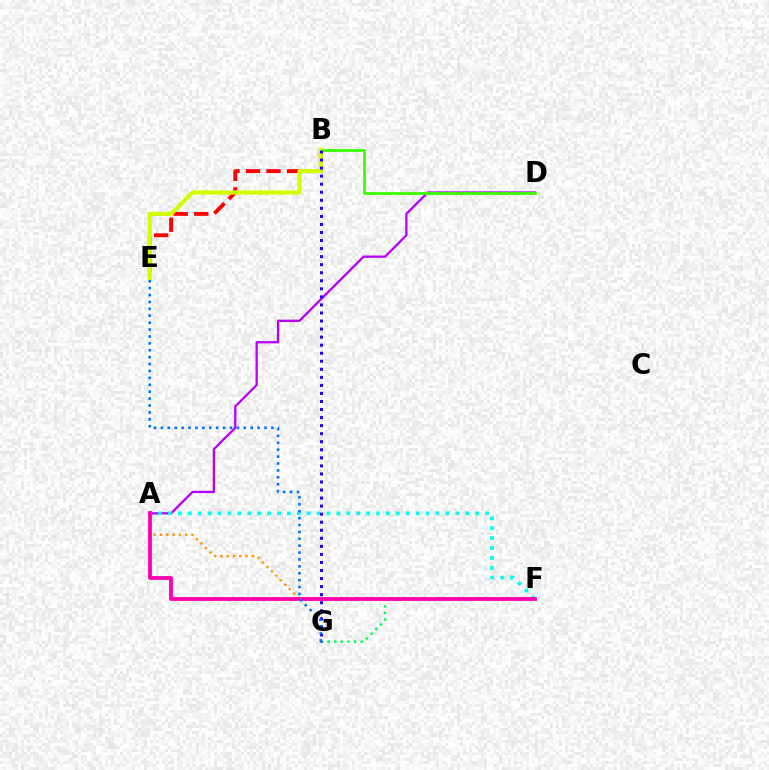{('A', 'D'): [{'color': '#b900ff', 'line_style': 'solid', 'thickness': 1.66}], ('A', 'F'): [{'color': '#ff9400', 'line_style': 'dotted', 'thickness': 1.71}, {'color': '#00fff6', 'line_style': 'dotted', 'thickness': 2.69}, {'color': '#ff00ac', 'line_style': 'solid', 'thickness': 2.75}], ('B', 'D'): [{'color': '#3dff00', 'line_style': 'solid', 'thickness': 2.04}], ('B', 'E'): [{'color': '#ff0000', 'line_style': 'dashed', 'thickness': 2.79}, {'color': '#d1ff00', 'line_style': 'solid', 'thickness': 2.97}], ('F', 'G'): [{'color': '#00ff5c', 'line_style': 'dotted', 'thickness': 1.79}], ('B', 'G'): [{'color': '#2500ff', 'line_style': 'dotted', 'thickness': 2.19}], ('E', 'G'): [{'color': '#0074ff', 'line_style': 'dotted', 'thickness': 1.88}]}